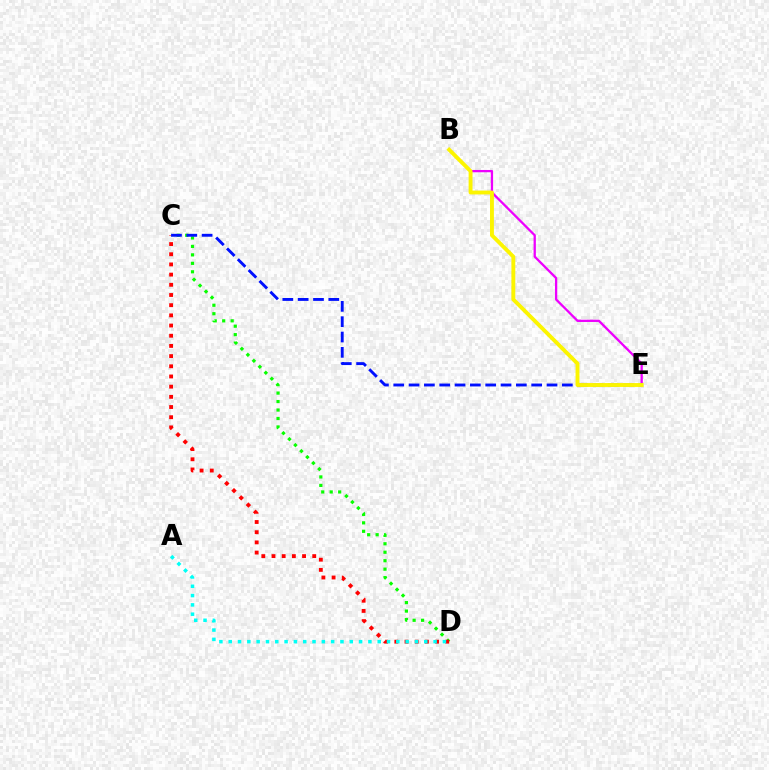{('C', 'D'): [{'color': '#08ff00', 'line_style': 'dotted', 'thickness': 2.3}, {'color': '#ff0000', 'line_style': 'dotted', 'thickness': 2.77}], ('B', 'E'): [{'color': '#ee00ff', 'line_style': 'solid', 'thickness': 1.65}, {'color': '#fcf500', 'line_style': 'solid', 'thickness': 2.8}], ('C', 'E'): [{'color': '#0010ff', 'line_style': 'dashed', 'thickness': 2.08}], ('A', 'D'): [{'color': '#00fff6', 'line_style': 'dotted', 'thickness': 2.53}]}